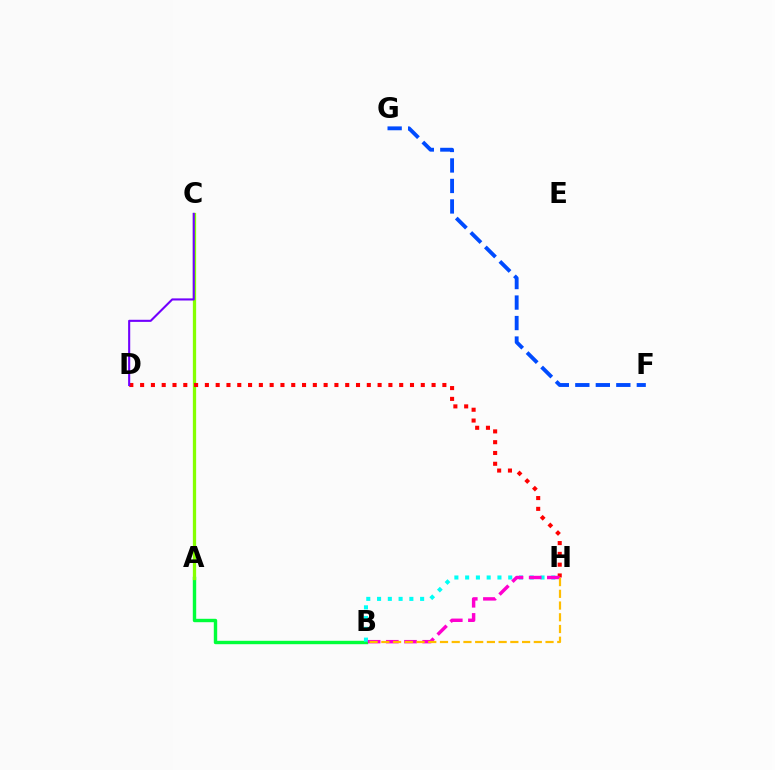{('A', 'B'): [{'color': '#00ff39', 'line_style': 'solid', 'thickness': 2.45}], ('A', 'C'): [{'color': '#84ff00', 'line_style': 'solid', 'thickness': 2.36}], ('D', 'H'): [{'color': '#ff0000', 'line_style': 'dotted', 'thickness': 2.93}], ('B', 'H'): [{'color': '#00fff6', 'line_style': 'dotted', 'thickness': 2.93}, {'color': '#ff00cf', 'line_style': 'dashed', 'thickness': 2.47}, {'color': '#ffbd00', 'line_style': 'dashed', 'thickness': 1.59}], ('C', 'D'): [{'color': '#7200ff', 'line_style': 'solid', 'thickness': 1.52}], ('F', 'G'): [{'color': '#004bff', 'line_style': 'dashed', 'thickness': 2.78}]}